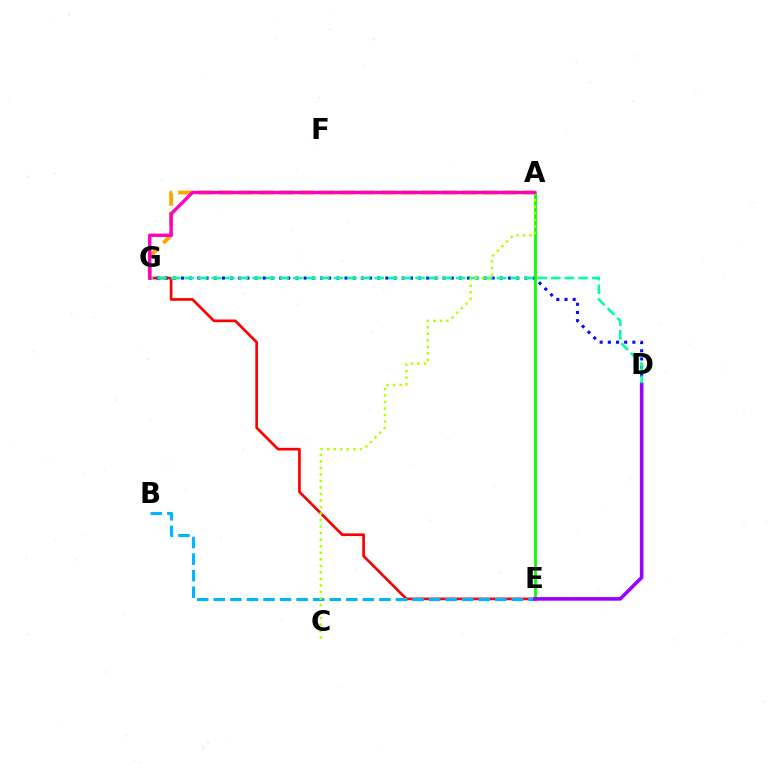{('E', 'G'): [{'color': '#ff0000', 'line_style': 'solid', 'thickness': 1.94}], ('A', 'G'): [{'color': '#ffa500', 'line_style': 'dashed', 'thickness': 2.76}, {'color': '#ff00bd', 'line_style': 'solid', 'thickness': 2.44}], ('D', 'G'): [{'color': '#0010ff', 'line_style': 'dotted', 'thickness': 2.22}, {'color': '#00ff9d', 'line_style': 'dashed', 'thickness': 1.84}], ('A', 'E'): [{'color': '#08ff00', 'line_style': 'solid', 'thickness': 2.01}], ('B', 'E'): [{'color': '#00b5ff', 'line_style': 'dashed', 'thickness': 2.25}], ('A', 'C'): [{'color': '#b3ff00', 'line_style': 'dotted', 'thickness': 1.77}], ('D', 'E'): [{'color': '#9b00ff', 'line_style': 'solid', 'thickness': 2.59}]}